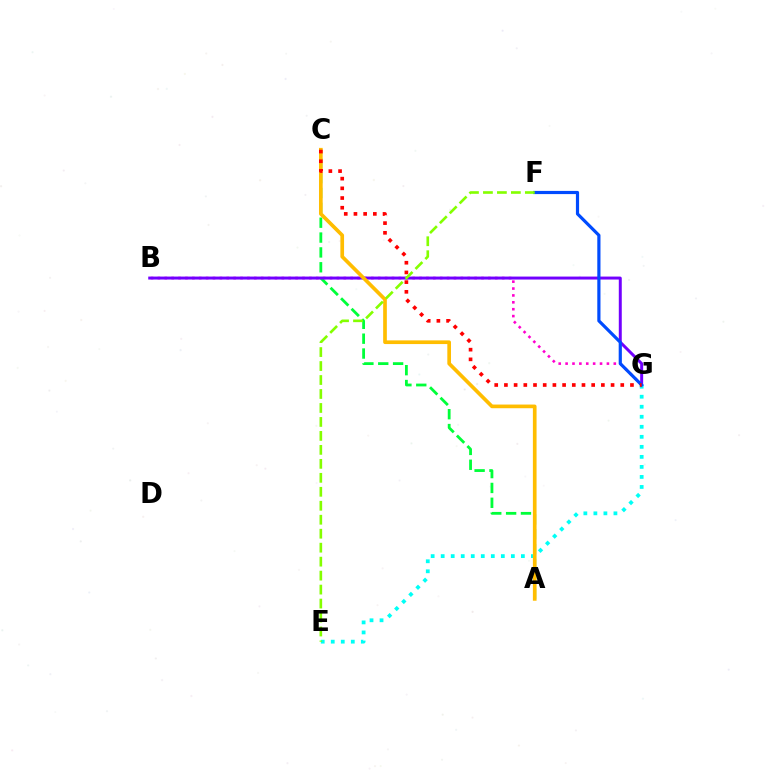{('B', 'G'): [{'color': '#ff00cf', 'line_style': 'dotted', 'thickness': 1.87}, {'color': '#7200ff', 'line_style': 'solid', 'thickness': 2.14}], ('A', 'C'): [{'color': '#00ff39', 'line_style': 'dashed', 'thickness': 2.02}, {'color': '#ffbd00', 'line_style': 'solid', 'thickness': 2.65}], ('E', 'G'): [{'color': '#00fff6', 'line_style': 'dotted', 'thickness': 2.72}], ('F', 'G'): [{'color': '#004bff', 'line_style': 'solid', 'thickness': 2.29}], ('C', 'G'): [{'color': '#ff0000', 'line_style': 'dotted', 'thickness': 2.63}], ('E', 'F'): [{'color': '#84ff00', 'line_style': 'dashed', 'thickness': 1.9}]}